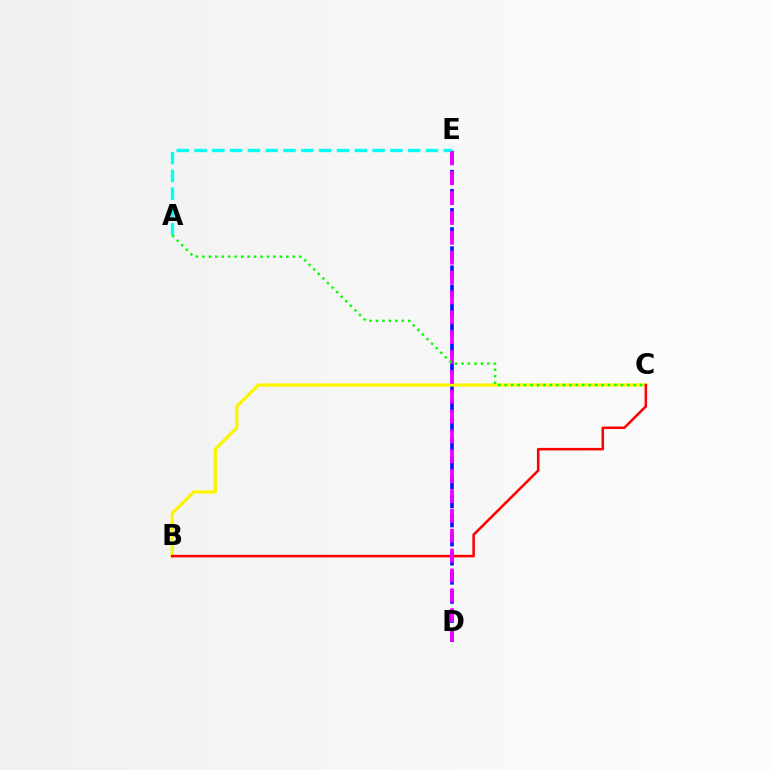{('D', 'E'): [{'color': '#0010ff', 'line_style': 'dashed', 'thickness': 2.6}, {'color': '#ee00ff', 'line_style': 'dashed', 'thickness': 2.7}], ('A', 'E'): [{'color': '#00fff6', 'line_style': 'dashed', 'thickness': 2.42}], ('B', 'C'): [{'color': '#fcf500', 'line_style': 'solid', 'thickness': 2.31}, {'color': '#ff0000', 'line_style': 'solid', 'thickness': 1.83}], ('A', 'C'): [{'color': '#08ff00', 'line_style': 'dotted', 'thickness': 1.75}]}